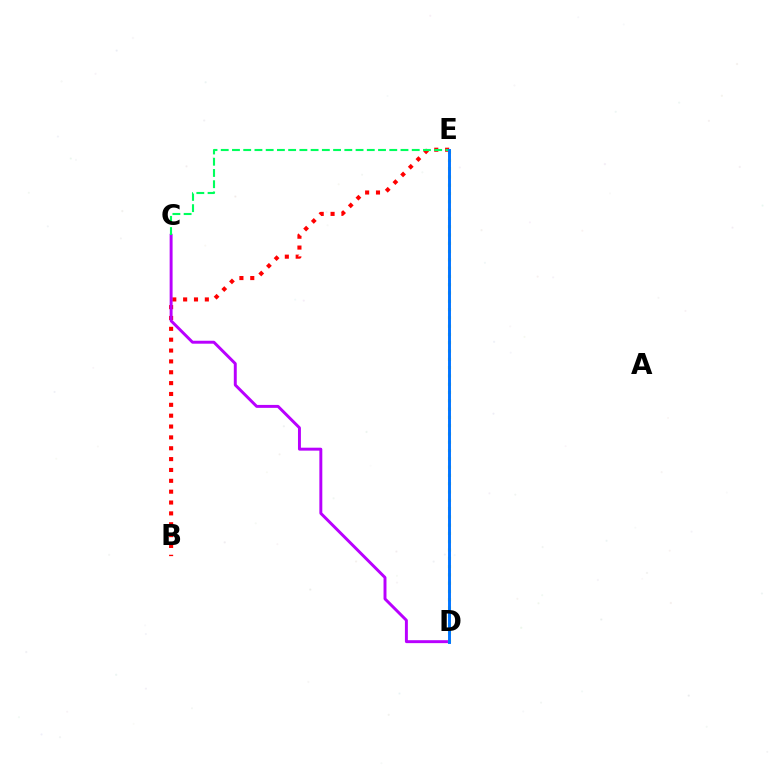{('B', 'E'): [{'color': '#ff0000', 'line_style': 'dotted', 'thickness': 2.95}], ('C', 'D'): [{'color': '#b900ff', 'line_style': 'solid', 'thickness': 2.12}], ('C', 'E'): [{'color': '#00ff5c', 'line_style': 'dashed', 'thickness': 1.53}], ('D', 'E'): [{'color': '#d1ff00', 'line_style': 'dotted', 'thickness': 2.25}, {'color': '#0074ff', 'line_style': 'solid', 'thickness': 2.11}]}